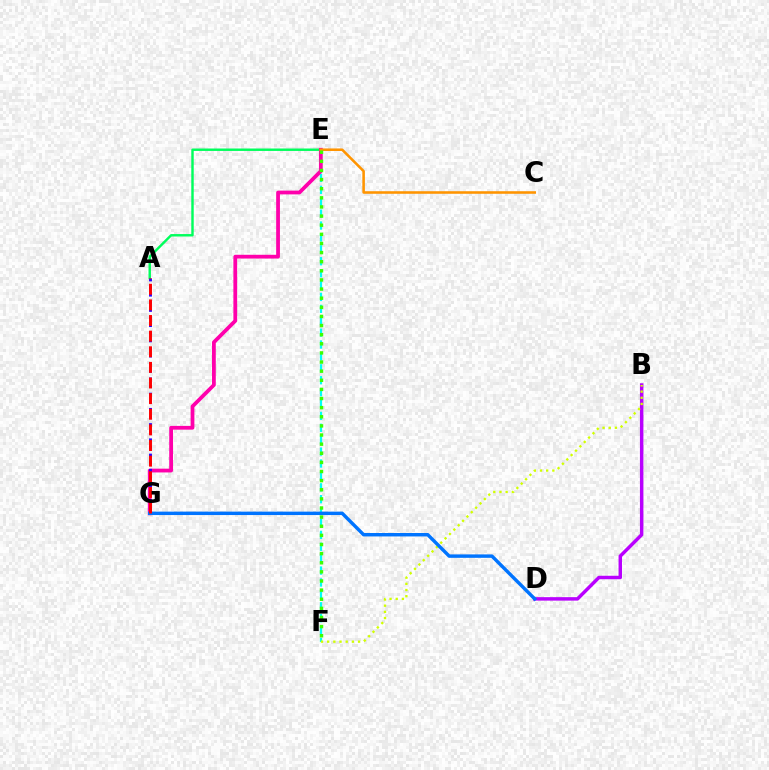{('B', 'D'): [{'color': '#b900ff', 'line_style': 'solid', 'thickness': 2.49}], ('E', 'F'): [{'color': '#00fff6', 'line_style': 'dashed', 'thickness': 1.62}, {'color': '#3dff00', 'line_style': 'dotted', 'thickness': 2.48}], ('A', 'E'): [{'color': '#00ff5c', 'line_style': 'solid', 'thickness': 1.75}], ('E', 'G'): [{'color': '#ff00ac', 'line_style': 'solid', 'thickness': 2.72}], ('B', 'F'): [{'color': '#d1ff00', 'line_style': 'dotted', 'thickness': 1.68}], ('A', 'G'): [{'color': '#2500ff', 'line_style': 'dotted', 'thickness': 2.07}, {'color': '#ff0000', 'line_style': 'dashed', 'thickness': 2.12}], ('D', 'G'): [{'color': '#0074ff', 'line_style': 'solid', 'thickness': 2.47}], ('C', 'E'): [{'color': '#ff9400', 'line_style': 'solid', 'thickness': 1.84}]}